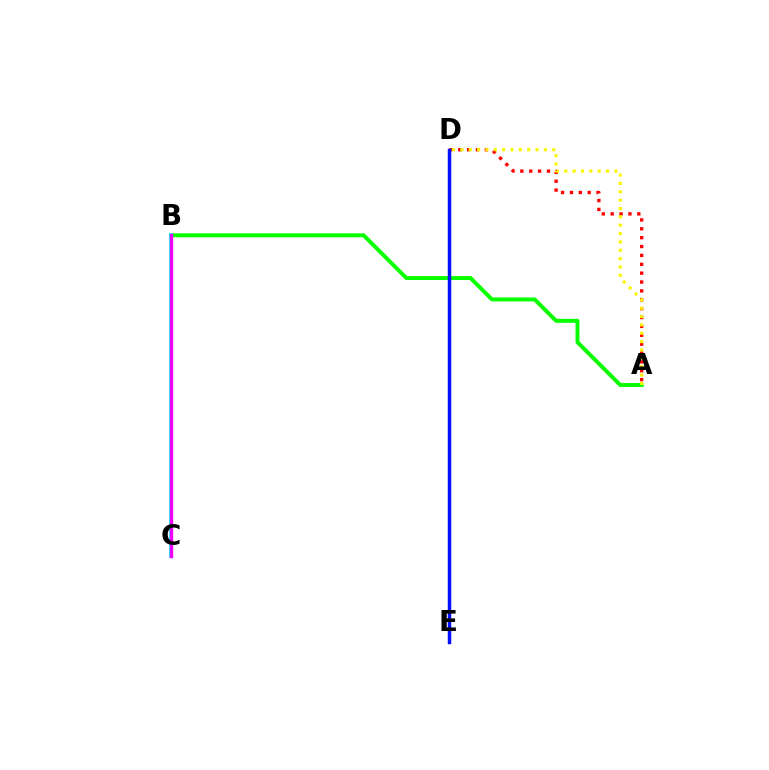{('A', 'B'): [{'color': '#08ff00', 'line_style': 'solid', 'thickness': 2.84}], ('A', 'D'): [{'color': '#ff0000', 'line_style': 'dotted', 'thickness': 2.41}, {'color': '#fcf500', 'line_style': 'dotted', 'thickness': 2.27}], ('B', 'C'): [{'color': '#00fff6', 'line_style': 'solid', 'thickness': 2.7}, {'color': '#ee00ff', 'line_style': 'solid', 'thickness': 2.45}], ('D', 'E'): [{'color': '#0010ff', 'line_style': 'solid', 'thickness': 2.49}]}